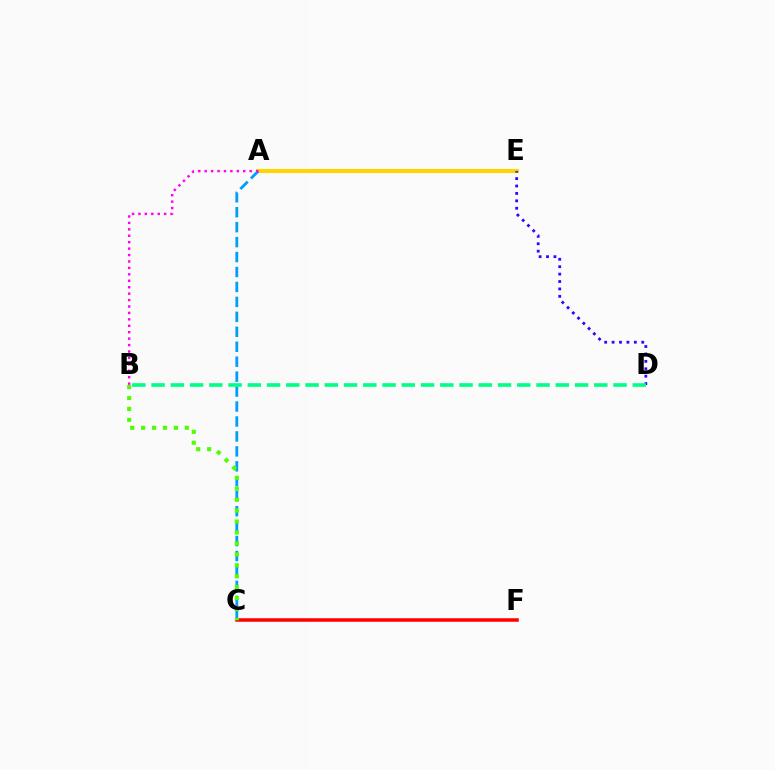{('A', 'E'): [{'color': '#ffd500', 'line_style': 'solid', 'thickness': 2.95}], ('D', 'E'): [{'color': '#3700ff', 'line_style': 'dotted', 'thickness': 2.01}], ('A', 'C'): [{'color': '#009eff', 'line_style': 'dashed', 'thickness': 2.03}], ('C', 'F'): [{'color': '#ff0000', 'line_style': 'solid', 'thickness': 2.54}], ('A', 'B'): [{'color': '#ff00ed', 'line_style': 'dotted', 'thickness': 1.75}], ('B', 'C'): [{'color': '#4fff00', 'line_style': 'dotted', 'thickness': 2.97}], ('B', 'D'): [{'color': '#00ff86', 'line_style': 'dashed', 'thickness': 2.61}]}